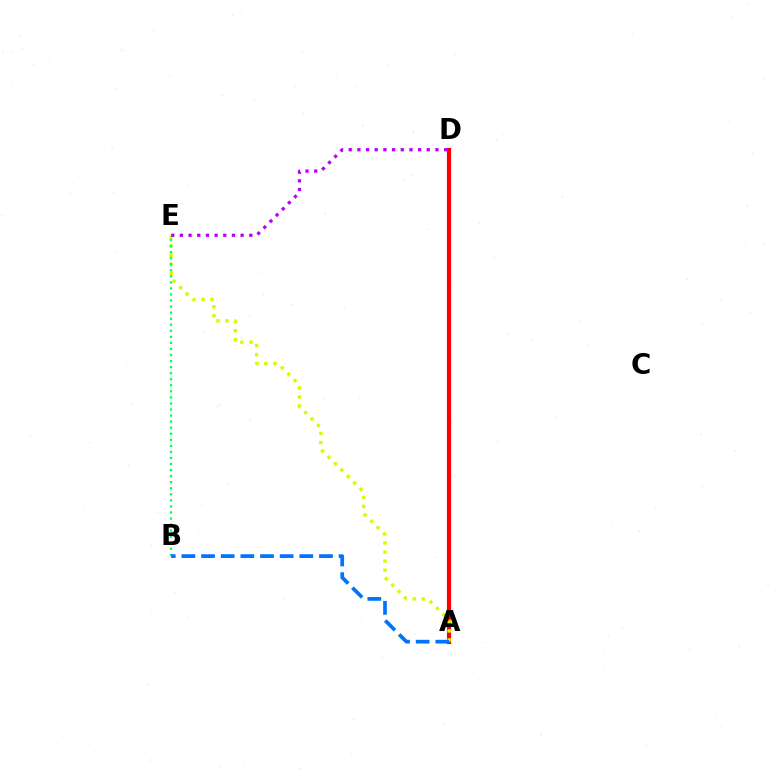{('A', 'D'): [{'color': '#ff0000', 'line_style': 'solid', 'thickness': 3.0}], ('A', 'E'): [{'color': '#d1ff00', 'line_style': 'dotted', 'thickness': 2.46}], ('D', 'E'): [{'color': '#b900ff', 'line_style': 'dotted', 'thickness': 2.36}], ('B', 'E'): [{'color': '#00ff5c', 'line_style': 'dotted', 'thickness': 1.65}], ('A', 'B'): [{'color': '#0074ff', 'line_style': 'dashed', 'thickness': 2.67}]}